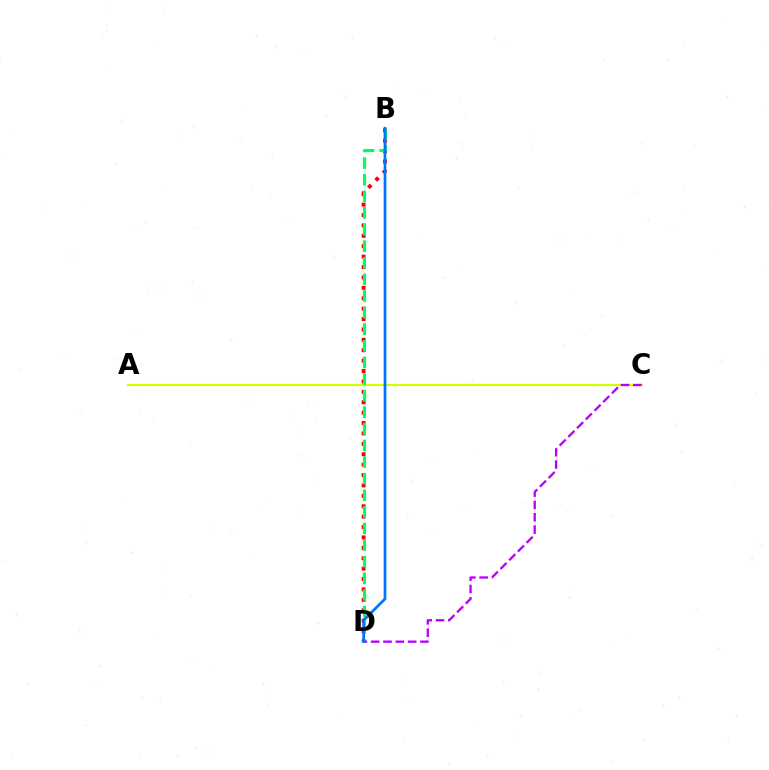{('B', 'D'): [{'color': '#ff0000', 'line_style': 'dotted', 'thickness': 2.83}, {'color': '#00ff5c', 'line_style': 'dashed', 'thickness': 2.26}, {'color': '#0074ff', 'line_style': 'solid', 'thickness': 1.96}], ('A', 'C'): [{'color': '#d1ff00', 'line_style': 'solid', 'thickness': 1.57}], ('C', 'D'): [{'color': '#b900ff', 'line_style': 'dashed', 'thickness': 1.67}]}